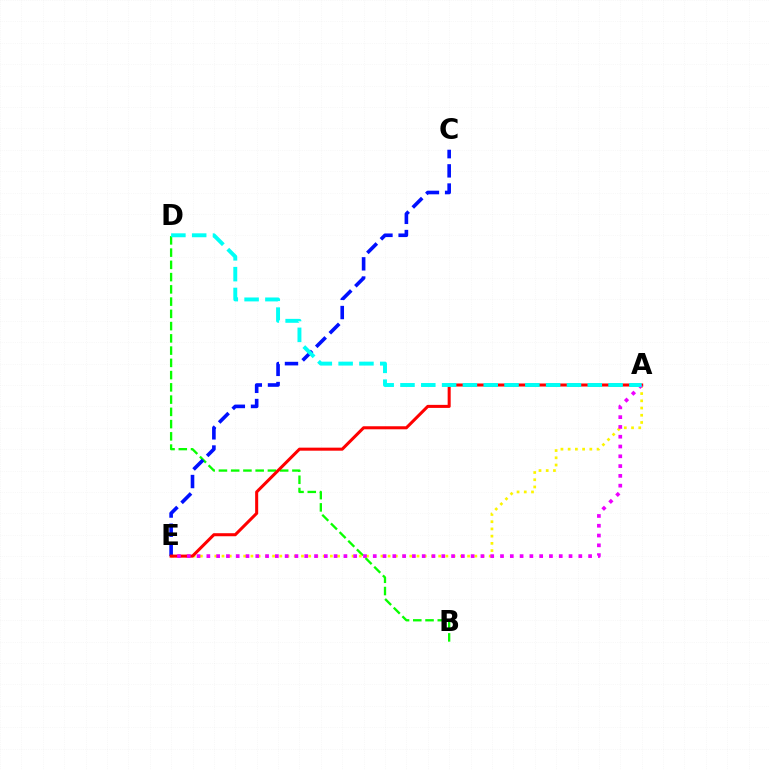{('B', 'D'): [{'color': '#08ff00', 'line_style': 'dashed', 'thickness': 1.66}], ('A', 'E'): [{'color': '#fcf500', 'line_style': 'dotted', 'thickness': 1.96}, {'color': '#ff0000', 'line_style': 'solid', 'thickness': 2.19}, {'color': '#ee00ff', 'line_style': 'dotted', 'thickness': 2.66}], ('C', 'E'): [{'color': '#0010ff', 'line_style': 'dashed', 'thickness': 2.61}], ('A', 'D'): [{'color': '#00fff6', 'line_style': 'dashed', 'thickness': 2.83}]}